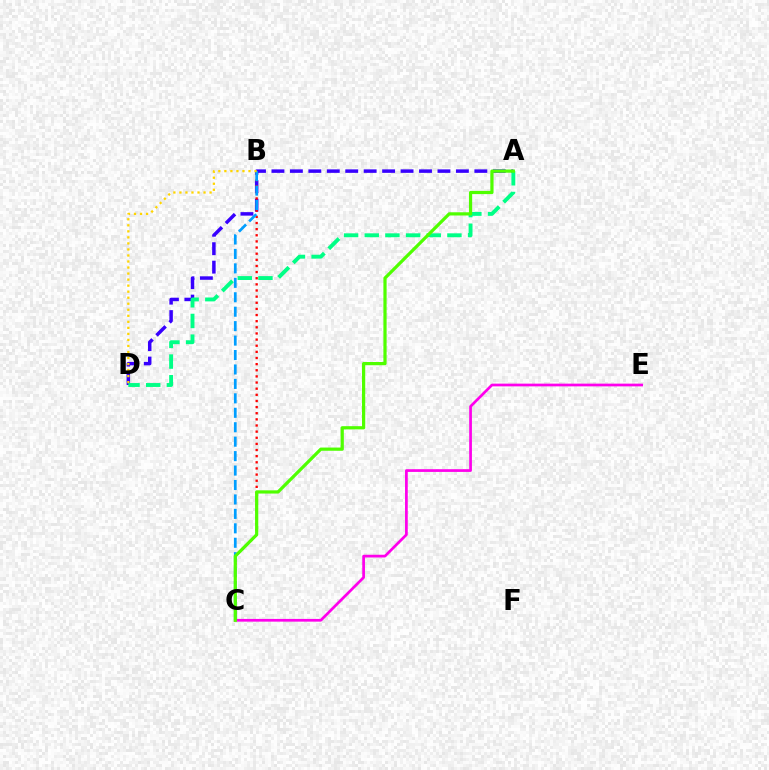{('A', 'D'): [{'color': '#3700ff', 'line_style': 'dashed', 'thickness': 2.51}, {'color': '#00ff86', 'line_style': 'dashed', 'thickness': 2.81}], ('B', 'C'): [{'color': '#ff0000', 'line_style': 'dotted', 'thickness': 1.67}, {'color': '#009eff', 'line_style': 'dashed', 'thickness': 1.96}], ('C', 'E'): [{'color': '#ff00ed', 'line_style': 'solid', 'thickness': 1.96}], ('B', 'D'): [{'color': '#ffd500', 'line_style': 'dotted', 'thickness': 1.64}], ('A', 'C'): [{'color': '#4fff00', 'line_style': 'solid', 'thickness': 2.31}]}